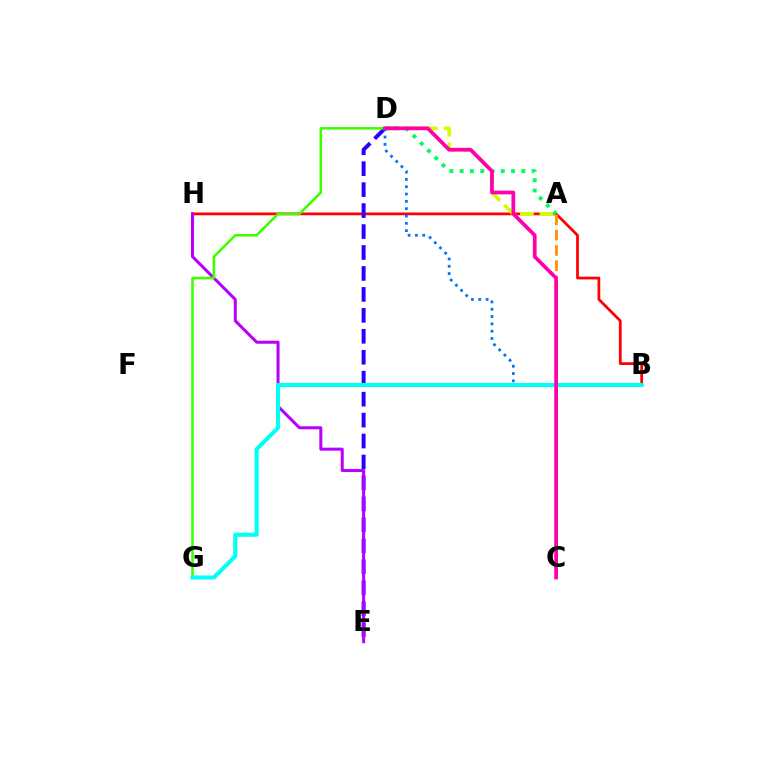{('B', 'H'): [{'color': '#ff0000', 'line_style': 'solid', 'thickness': 1.98}], ('D', 'E'): [{'color': '#2500ff', 'line_style': 'dashed', 'thickness': 2.85}], ('A', 'C'): [{'color': '#ff9400', 'line_style': 'dashed', 'thickness': 2.08}], ('A', 'D'): [{'color': '#d1ff00', 'line_style': 'dashed', 'thickness': 2.66}, {'color': '#00ff5c', 'line_style': 'dotted', 'thickness': 2.79}], ('E', 'H'): [{'color': '#b900ff', 'line_style': 'solid', 'thickness': 2.18}], ('D', 'G'): [{'color': '#3dff00', 'line_style': 'solid', 'thickness': 1.85}], ('B', 'D'): [{'color': '#0074ff', 'line_style': 'dotted', 'thickness': 1.99}], ('B', 'G'): [{'color': '#00fff6', 'line_style': 'solid', 'thickness': 2.93}], ('C', 'D'): [{'color': '#ff00ac', 'line_style': 'solid', 'thickness': 2.69}]}